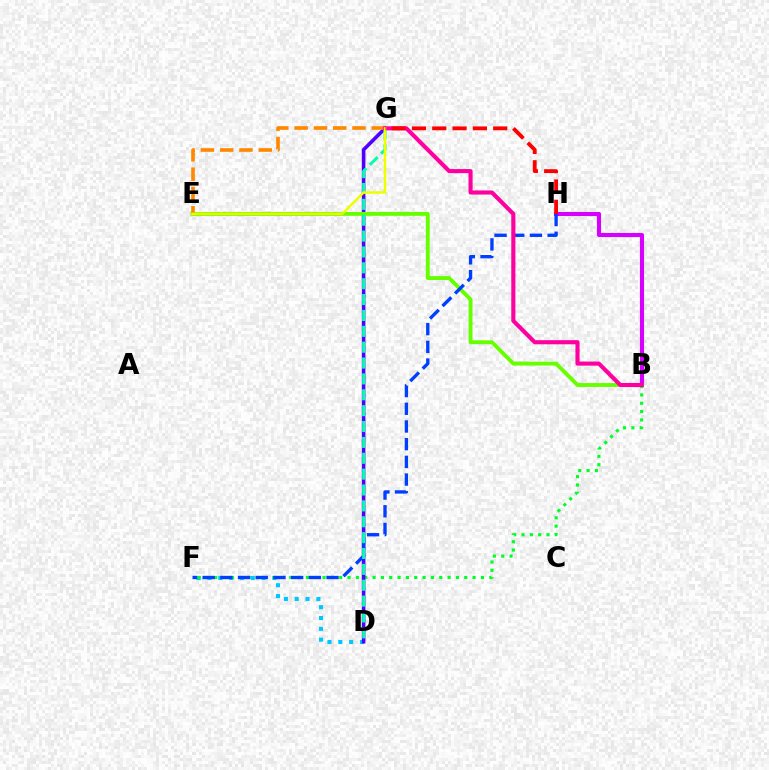{('D', 'F'): [{'color': '#00c7ff', 'line_style': 'dotted', 'thickness': 2.94}], ('B', 'H'): [{'color': '#d600ff', 'line_style': 'solid', 'thickness': 2.96}], ('B', 'F'): [{'color': '#00ff27', 'line_style': 'dotted', 'thickness': 2.26}], ('D', 'G'): [{'color': '#4f00ff', 'line_style': 'solid', 'thickness': 2.58}, {'color': '#00ffaf', 'line_style': 'dashed', 'thickness': 2.16}], ('B', 'E'): [{'color': '#66ff00', 'line_style': 'solid', 'thickness': 2.79}], ('F', 'H'): [{'color': '#003fff', 'line_style': 'dashed', 'thickness': 2.4}], ('E', 'G'): [{'color': '#ff8800', 'line_style': 'dashed', 'thickness': 2.62}, {'color': '#eeff00', 'line_style': 'solid', 'thickness': 1.79}], ('B', 'G'): [{'color': '#ff00a0', 'line_style': 'solid', 'thickness': 2.96}], ('G', 'H'): [{'color': '#ff0000', 'line_style': 'dashed', 'thickness': 2.76}]}